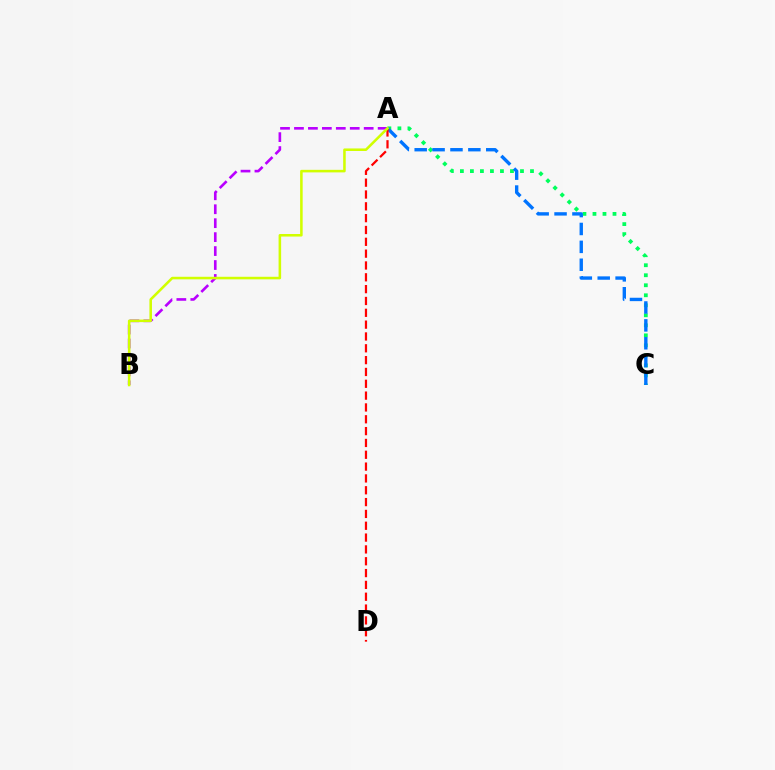{('A', 'C'): [{'color': '#00ff5c', 'line_style': 'dotted', 'thickness': 2.72}, {'color': '#0074ff', 'line_style': 'dashed', 'thickness': 2.43}], ('A', 'B'): [{'color': '#b900ff', 'line_style': 'dashed', 'thickness': 1.89}, {'color': '#d1ff00', 'line_style': 'solid', 'thickness': 1.84}], ('A', 'D'): [{'color': '#ff0000', 'line_style': 'dashed', 'thickness': 1.61}]}